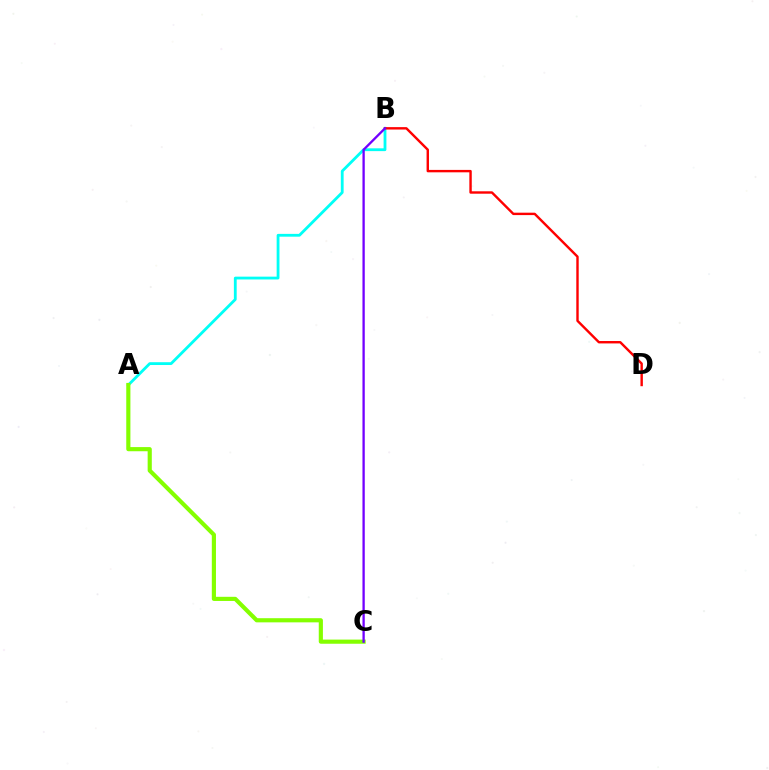{('A', 'B'): [{'color': '#00fff6', 'line_style': 'solid', 'thickness': 2.02}], ('A', 'C'): [{'color': '#84ff00', 'line_style': 'solid', 'thickness': 2.99}], ('B', 'D'): [{'color': '#ff0000', 'line_style': 'solid', 'thickness': 1.73}], ('B', 'C'): [{'color': '#7200ff', 'line_style': 'solid', 'thickness': 1.66}]}